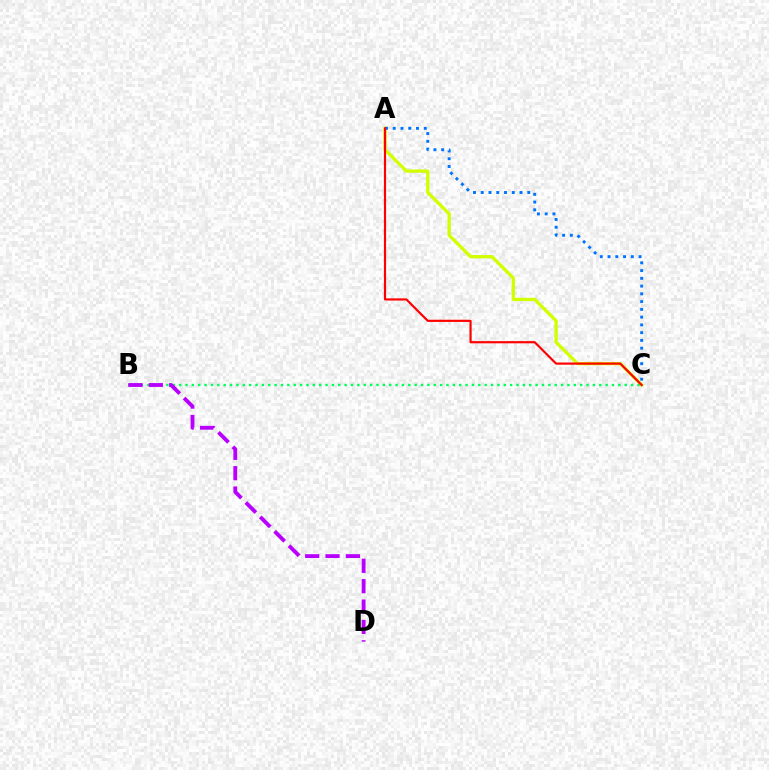{('A', 'C'): [{'color': '#d1ff00', 'line_style': 'solid', 'thickness': 2.38}, {'color': '#0074ff', 'line_style': 'dotted', 'thickness': 2.11}, {'color': '#ff0000', 'line_style': 'solid', 'thickness': 1.57}], ('B', 'C'): [{'color': '#00ff5c', 'line_style': 'dotted', 'thickness': 1.73}], ('B', 'D'): [{'color': '#b900ff', 'line_style': 'dashed', 'thickness': 2.77}]}